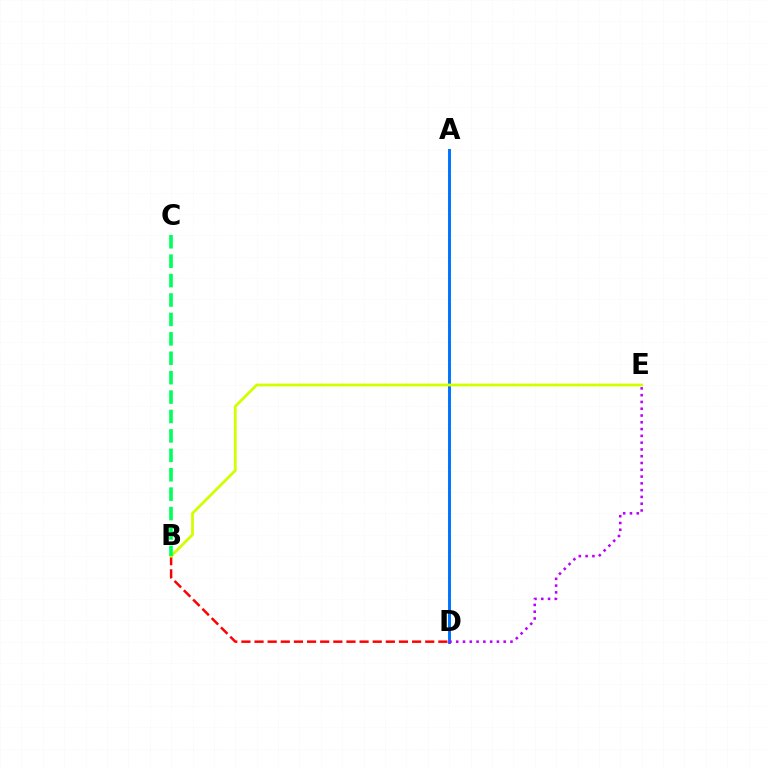{('B', 'D'): [{'color': '#ff0000', 'line_style': 'dashed', 'thickness': 1.78}], ('A', 'D'): [{'color': '#0074ff', 'line_style': 'solid', 'thickness': 2.12}], ('B', 'E'): [{'color': '#d1ff00', 'line_style': 'solid', 'thickness': 2.0}], ('D', 'E'): [{'color': '#b900ff', 'line_style': 'dotted', 'thickness': 1.84}], ('B', 'C'): [{'color': '#00ff5c', 'line_style': 'dashed', 'thickness': 2.64}]}